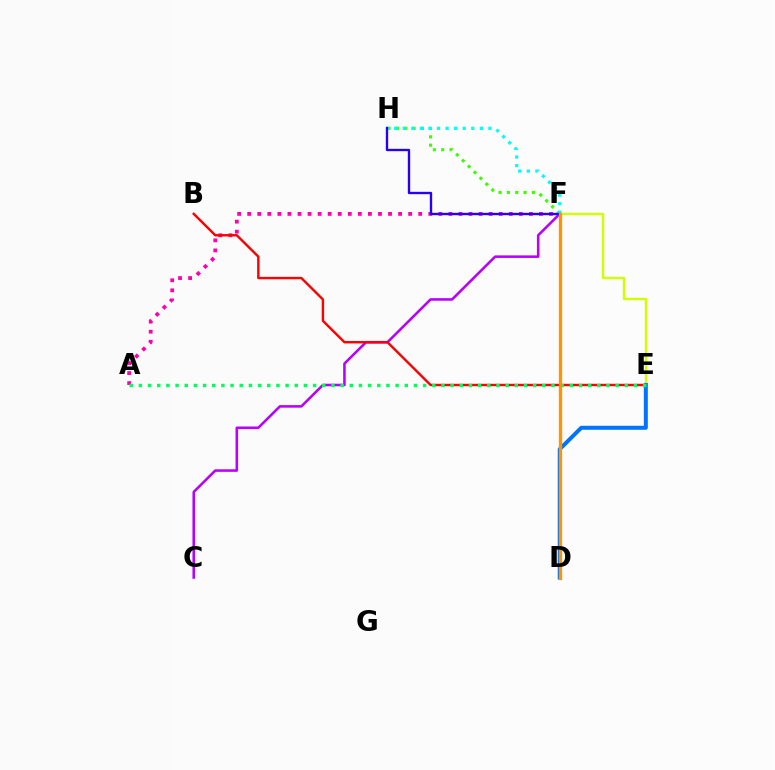{('A', 'F'): [{'color': '#ff00ac', 'line_style': 'dotted', 'thickness': 2.73}], ('C', 'F'): [{'color': '#b900ff', 'line_style': 'solid', 'thickness': 1.85}], ('F', 'H'): [{'color': '#3dff00', 'line_style': 'dotted', 'thickness': 2.26}, {'color': '#00fff6', 'line_style': 'dotted', 'thickness': 2.33}, {'color': '#2500ff', 'line_style': 'solid', 'thickness': 1.69}], ('E', 'F'): [{'color': '#d1ff00', 'line_style': 'solid', 'thickness': 1.72}], ('B', 'E'): [{'color': '#ff0000', 'line_style': 'solid', 'thickness': 1.74}], ('D', 'E'): [{'color': '#0074ff', 'line_style': 'solid', 'thickness': 2.87}], ('A', 'E'): [{'color': '#00ff5c', 'line_style': 'dotted', 'thickness': 2.49}], ('D', 'F'): [{'color': '#ff9400', 'line_style': 'solid', 'thickness': 2.38}]}